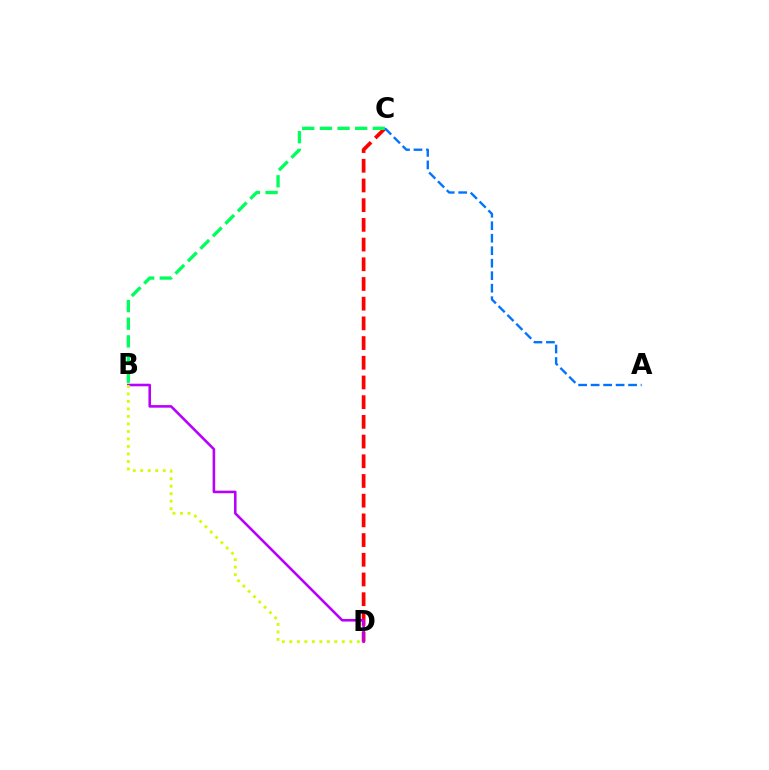{('C', 'D'): [{'color': '#ff0000', 'line_style': 'dashed', 'thickness': 2.68}], ('B', 'C'): [{'color': '#00ff5c', 'line_style': 'dashed', 'thickness': 2.4}], ('B', 'D'): [{'color': '#b900ff', 'line_style': 'solid', 'thickness': 1.86}, {'color': '#d1ff00', 'line_style': 'dotted', 'thickness': 2.04}], ('A', 'C'): [{'color': '#0074ff', 'line_style': 'dashed', 'thickness': 1.7}]}